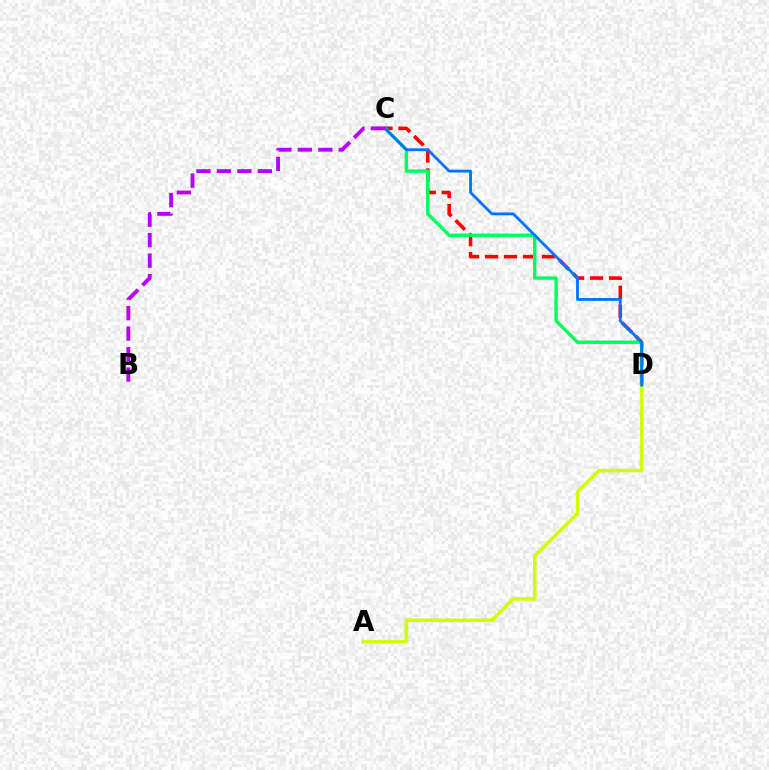{('C', 'D'): [{'color': '#ff0000', 'line_style': 'dashed', 'thickness': 2.58}, {'color': '#00ff5c', 'line_style': 'solid', 'thickness': 2.45}, {'color': '#0074ff', 'line_style': 'solid', 'thickness': 2.03}], ('A', 'D'): [{'color': '#d1ff00', 'line_style': 'solid', 'thickness': 2.54}], ('B', 'C'): [{'color': '#b900ff', 'line_style': 'dashed', 'thickness': 2.78}]}